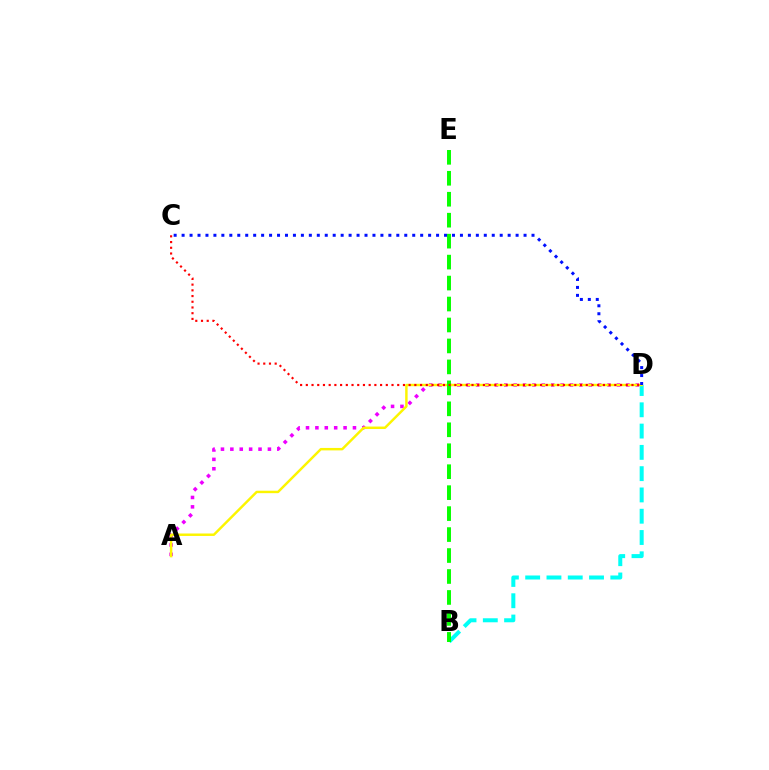{('A', 'D'): [{'color': '#ee00ff', 'line_style': 'dotted', 'thickness': 2.55}, {'color': '#fcf500', 'line_style': 'solid', 'thickness': 1.77}], ('B', 'D'): [{'color': '#00fff6', 'line_style': 'dashed', 'thickness': 2.89}], ('B', 'E'): [{'color': '#08ff00', 'line_style': 'dashed', 'thickness': 2.85}], ('C', 'D'): [{'color': '#ff0000', 'line_style': 'dotted', 'thickness': 1.55}, {'color': '#0010ff', 'line_style': 'dotted', 'thickness': 2.16}]}